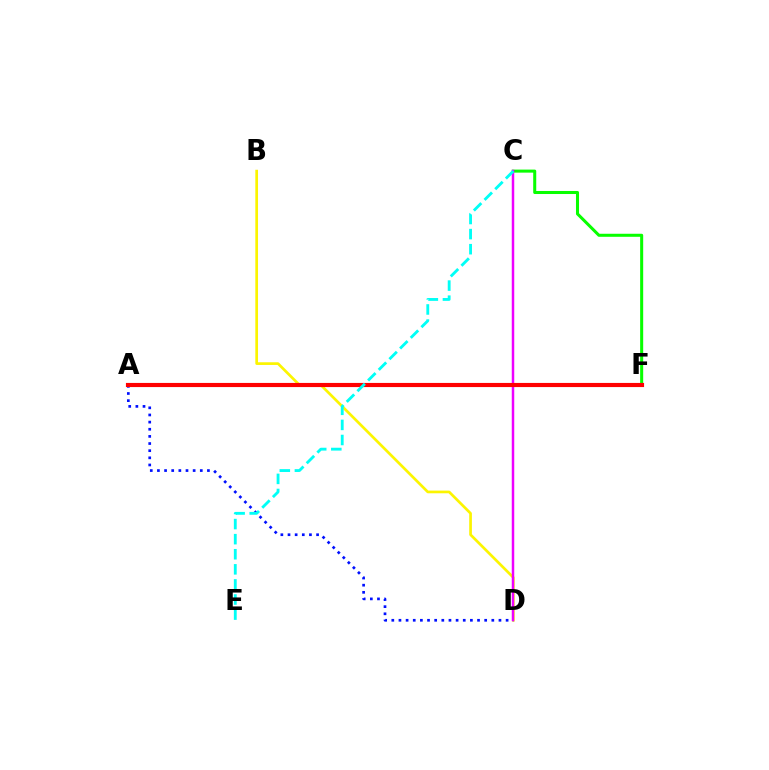{('C', 'F'): [{'color': '#08ff00', 'line_style': 'solid', 'thickness': 2.19}], ('B', 'D'): [{'color': '#fcf500', 'line_style': 'solid', 'thickness': 1.94}], ('A', 'D'): [{'color': '#0010ff', 'line_style': 'dotted', 'thickness': 1.94}], ('C', 'D'): [{'color': '#ee00ff', 'line_style': 'solid', 'thickness': 1.78}], ('A', 'F'): [{'color': '#ff0000', 'line_style': 'solid', 'thickness': 2.98}], ('C', 'E'): [{'color': '#00fff6', 'line_style': 'dashed', 'thickness': 2.05}]}